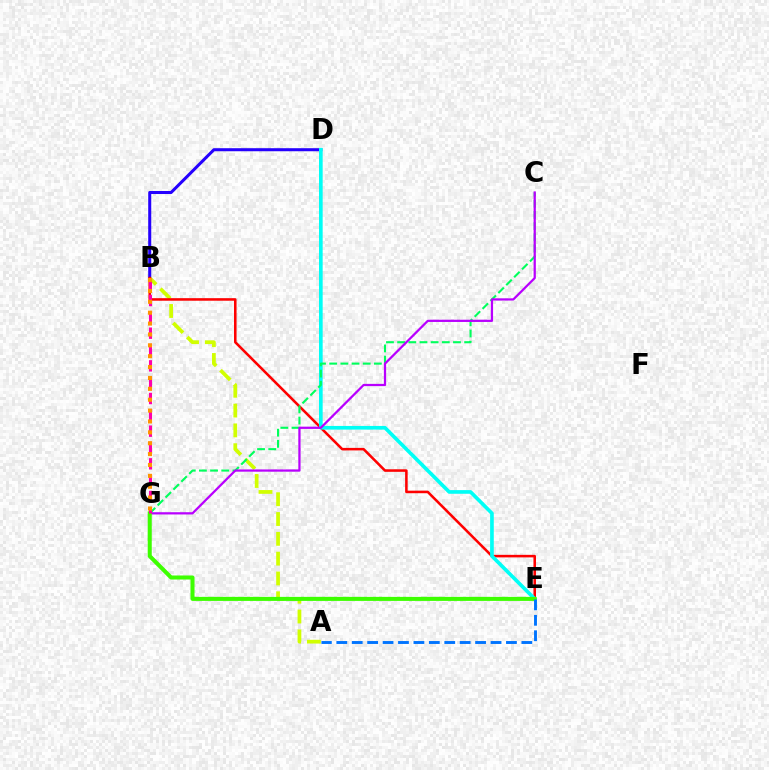{('A', 'B'): [{'color': '#d1ff00', 'line_style': 'dashed', 'thickness': 2.69}], ('B', 'D'): [{'color': '#2500ff', 'line_style': 'solid', 'thickness': 2.19}], ('B', 'E'): [{'color': '#ff0000', 'line_style': 'solid', 'thickness': 1.83}], ('D', 'E'): [{'color': '#00fff6', 'line_style': 'solid', 'thickness': 2.64}], ('C', 'G'): [{'color': '#00ff5c', 'line_style': 'dashed', 'thickness': 1.52}, {'color': '#b900ff', 'line_style': 'solid', 'thickness': 1.62}], ('E', 'G'): [{'color': '#3dff00', 'line_style': 'solid', 'thickness': 2.91}], ('B', 'G'): [{'color': '#ff00ac', 'line_style': 'dashed', 'thickness': 2.22}, {'color': '#ff9400', 'line_style': 'dotted', 'thickness': 2.96}], ('A', 'E'): [{'color': '#0074ff', 'line_style': 'dashed', 'thickness': 2.09}]}